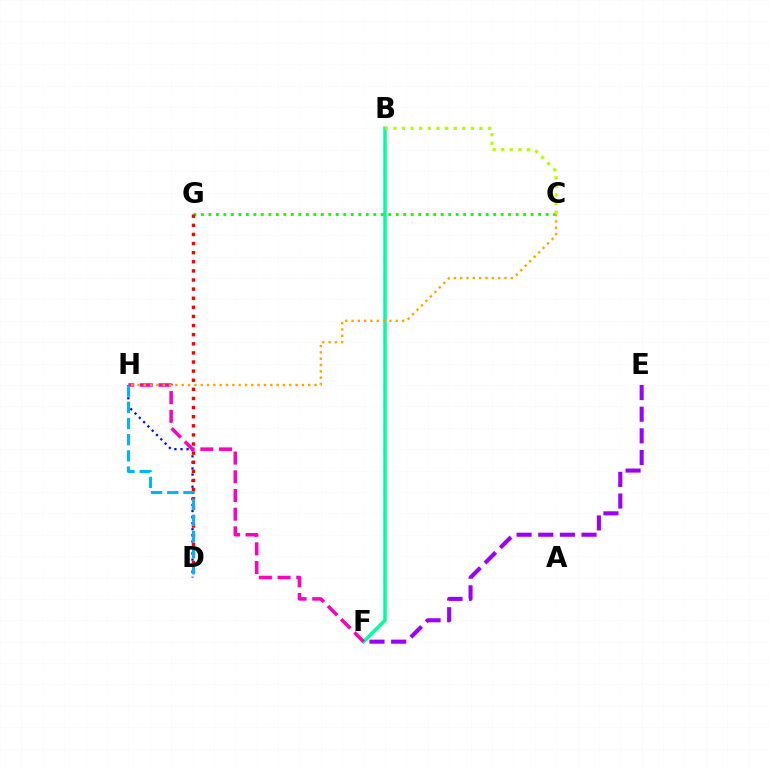{('B', 'F'): [{'color': '#00ff9d', 'line_style': 'solid', 'thickness': 2.54}], ('C', 'G'): [{'color': '#08ff00', 'line_style': 'dotted', 'thickness': 2.04}], ('D', 'H'): [{'color': '#0010ff', 'line_style': 'dotted', 'thickness': 1.65}, {'color': '#00b5ff', 'line_style': 'dashed', 'thickness': 2.2}], ('D', 'G'): [{'color': '#ff0000', 'line_style': 'dotted', 'thickness': 2.48}], ('E', 'F'): [{'color': '#9b00ff', 'line_style': 'dashed', 'thickness': 2.94}], ('F', 'H'): [{'color': '#ff00bd', 'line_style': 'dashed', 'thickness': 2.54}], ('C', 'H'): [{'color': '#ffa500', 'line_style': 'dotted', 'thickness': 1.72}], ('B', 'C'): [{'color': '#b3ff00', 'line_style': 'dotted', 'thickness': 2.34}]}